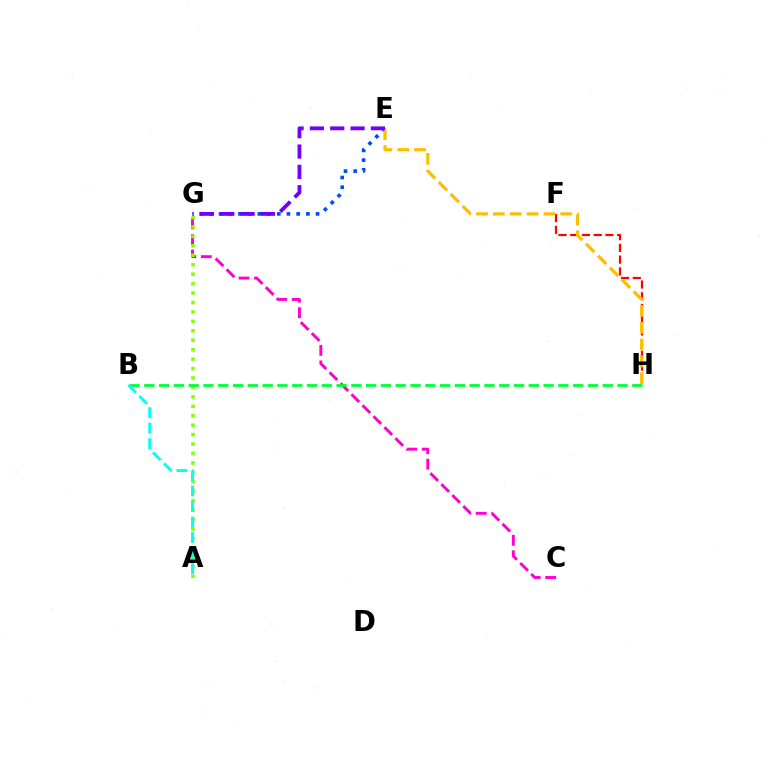{('C', 'G'): [{'color': '#ff00cf', 'line_style': 'dashed', 'thickness': 2.11}], ('F', 'H'): [{'color': '#ff0000', 'line_style': 'dashed', 'thickness': 1.59}], ('A', 'G'): [{'color': '#84ff00', 'line_style': 'dotted', 'thickness': 2.56}], ('E', 'G'): [{'color': '#004bff', 'line_style': 'dotted', 'thickness': 2.64}, {'color': '#7200ff', 'line_style': 'dashed', 'thickness': 2.76}], ('E', 'H'): [{'color': '#ffbd00', 'line_style': 'dashed', 'thickness': 2.29}], ('B', 'H'): [{'color': '#00ff39', 'line_style': 'dashed', 'thickness': 2.01}], ('A', 'B'): [{'color': '#00fff6', 'line_style': 'dashed', 'thickness': 2.11}]}